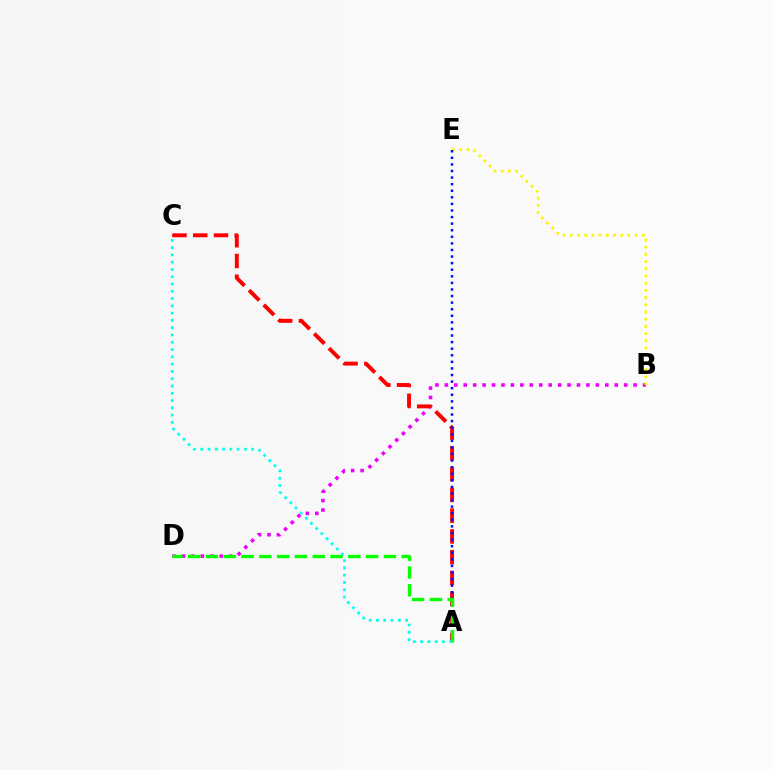{('B', 'D'): [{'color': '#ee00ff', 'line_style': 'dotted', 'thickness': 2.56}], ('A', 'C'): [{'color': '#ff0000', 'line_style': 'dashed', 'thickness': 2.82}, {'color': '#00fff6', 'line_style': 'dotted', 'thickness': 1.98}], ('B', 'E'): [{'color': '#fcf500', 'line_style': 'dotted', 'thickness': 1.96}], ('A', 'E'): [{'color': '#0010ff', 'line_style': 'dotted', 'thickness': 1.79}], ('A', 'D'): [{'color': '#08ff00', 'line_style': 'dashed', 'thickness': 2.42}]}